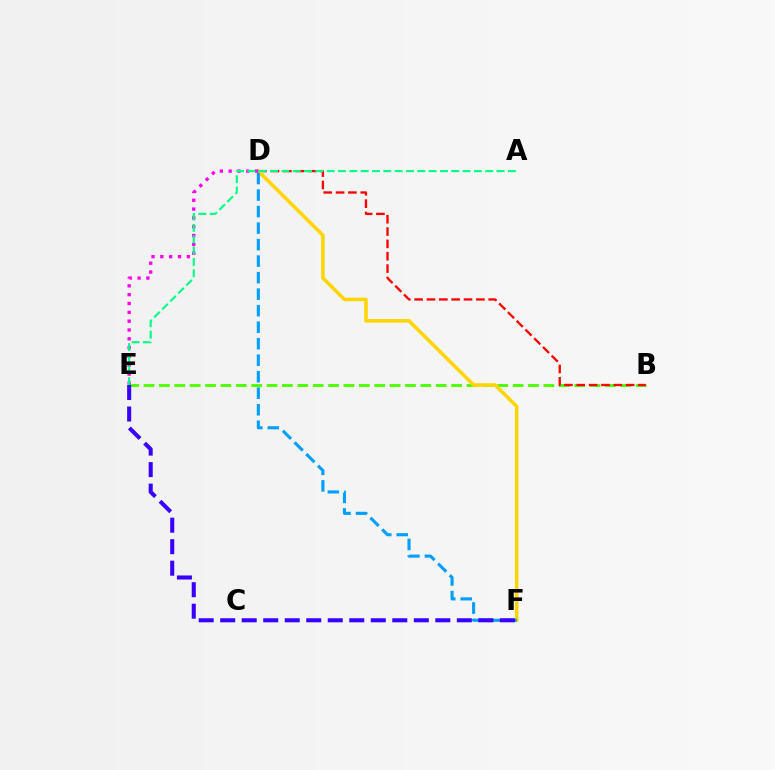{('B', 'E'): [{'color': '#4fff00', 'line_style': 'dashed', 'thickness': 2.09}], ('B', 'D'): [{'color': '#ff0000', 'line_style': 'dashed', 'thickness': 1.68}], ('D', 'F'): [{'color': '#ffd500', 'line_style': 'solid', 'thickness': 2.55}, {'color': '#009eff', 'line_style': 'dashed', 'thickness': 2.24}], ('D', 'E'): [{'color': '#ff00ed', 'line_style': 'dotted', 'thickness': 2.4}], ('E', 'F'): [{'color': '#3700ff', 'line_style': 'dashed', 'thickness': 2.92}], ('A', 'E'): [{'color': '#00ff86', 'line_style': 'dashed', 'thickness': 1.54}]}